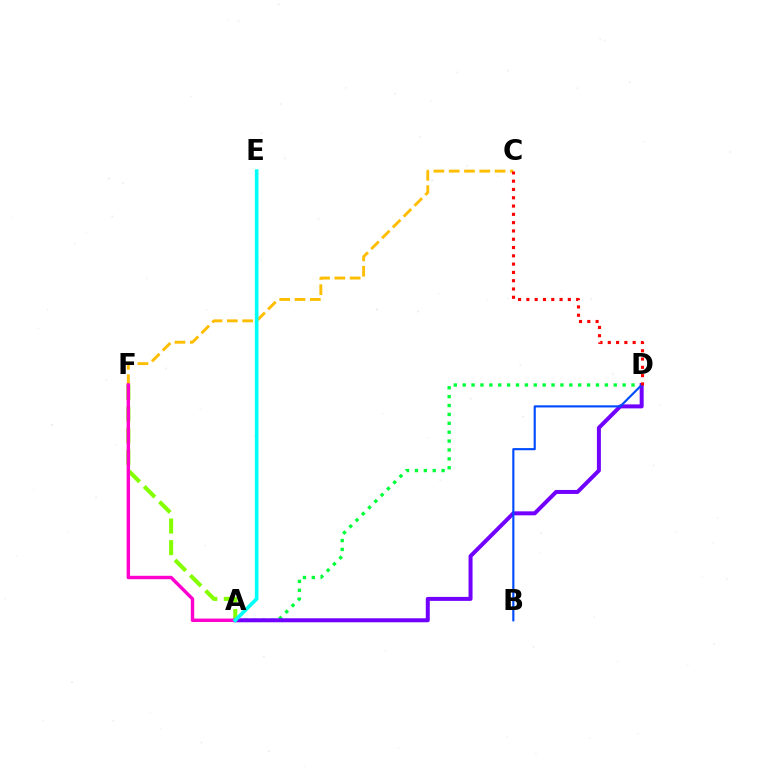{('A', 'D'): [{'color': '#00ff39', 'line_style': 'dotted', 'thickness': 2.41}, {'color': '#7200ff', 'line_style': 'solid', 'thickness': 2.87}], ('C', 'F'): [{'color': '#ffbd00', 'line_style': 'dashed', 'thickness': 2.08}], ('B', 'D'): [{'color': '#004bff', 'line_style': 'solid', 'thickness': 1.54}], ('A', 'F'): [{'color': '#84ff00', 'line_style': 'dashed', 'thickness': 2.93}, {'color': '#ff00cf', 'line_style': 'solid', 'thickness': 2.46}], ('C', 'D'): [{'color': '#ff0000', 'line_style': 'dotted', 'thickness': 2.25}], ('A', 'E'): [{'color': '#00fff6', 'line_style': 'solid', 'thickness': 2.61}]}